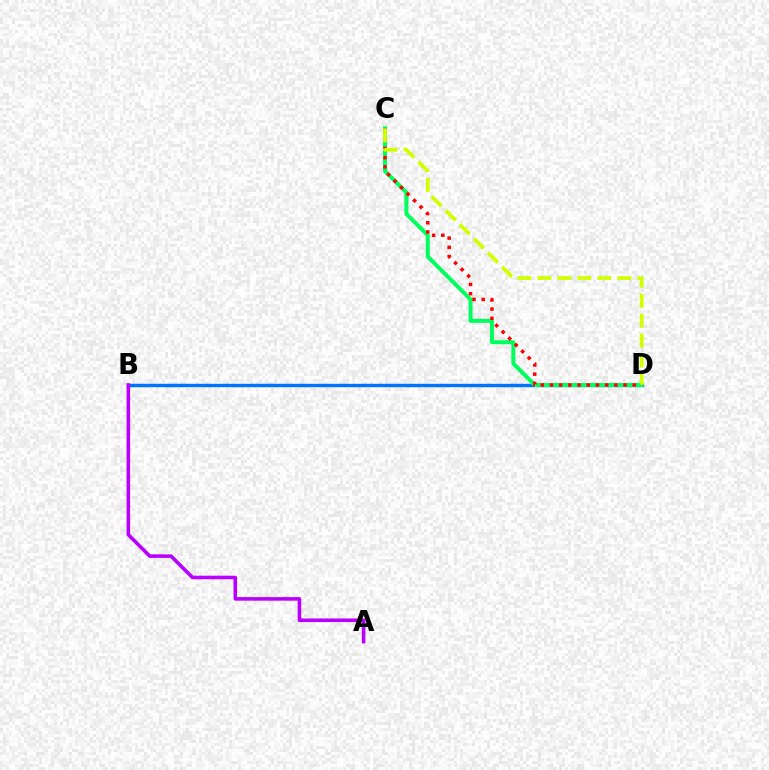{('B', 'D'): [{'color': '#0074ff', 'line_style': 'solid', 'thickness': 2.46}], ('C', 'D'): [{'color': '#00ff5c', 'line_style': 'solid', 'thickness': 2.88}, {'color': '#ff0000', 'line_style': 'dotted', 'thickness': 2.5}, {'color': '#d1ff00', 'line_style': 'dashed', 'thickness': 2.71}], ('A', 'B'): [{'color': '#b900ff', 'line_style': 'solid', 'thickness': 2.58}]}